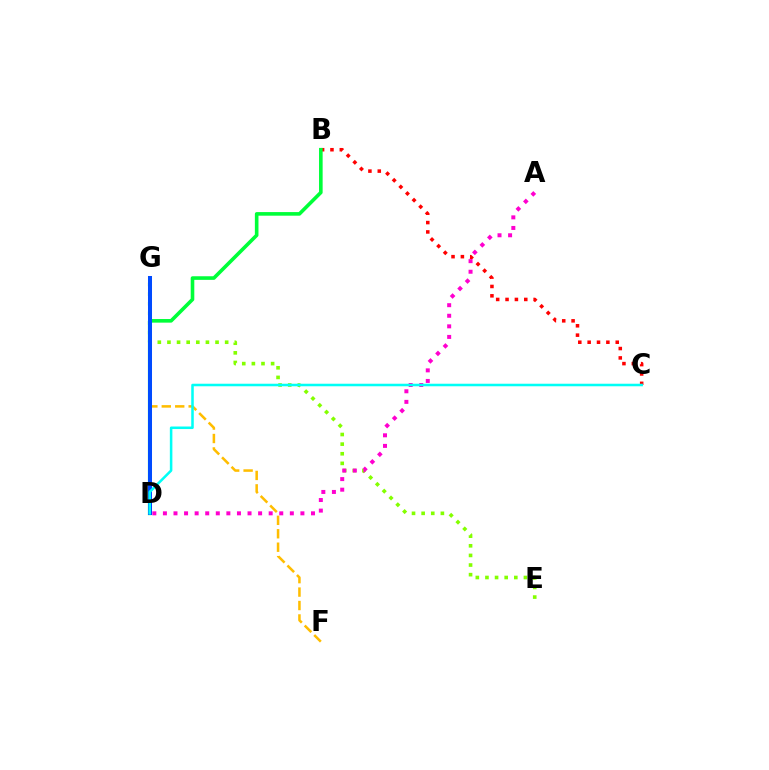{('E', 'G'): [{'color': '#84ff00', 'line_style': 'dotted', 'thickness': 2.61}], ('B', 'C'): [{'color': '#ff0000', 'line_style': 'dotted', 'thickness': 2.54}], ('F', 'G'): [{'color': '#ffbd00', 'line_style': 'dashed', 'thickness': 1.83}], ('B', 'D'): [{'color': '#00ff39', 'line_style': 'solid', 'thickness': 2.6}], ('D', 'G'): [{'color': '#7200ff', 'line_style': 'dashed', 'thickness': 1.6}, {'color': '#004bff', 'line_style': 'solid', 'thickness': 2.89}], ('A', 'D'): [{'color': '#ff00cf', 'line_style': 'dotted', 'thickness': 2.87}], ('C', 'D'): [{'color': '#00fff6', 'line_style': 'solid', 'thickness': 1.83}]}